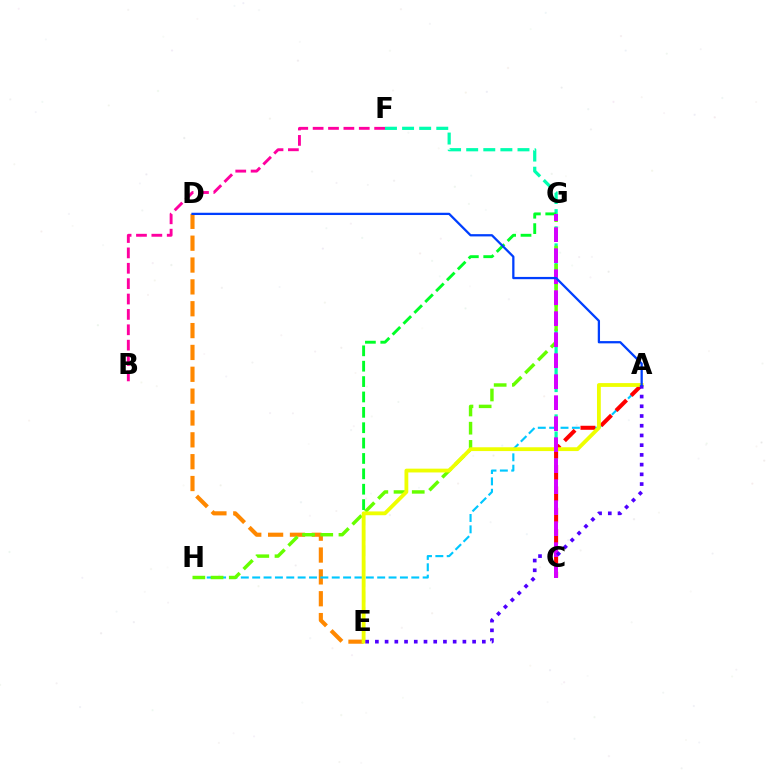{('D', 'E'): [{'color': '#ff8800', 'line_style': 'dashed', 'thickness': 2.97}], ('C', 'F'): [{'color': '#00ffaf', 'line_style': 'dashed', 'thickness': 2.32}], ('A', 'H'): [{'color': '#00c7ff', 'line_style': 'dashed', 'thickness': 1.54}], ('E', 'G'): [{'color': '#00ff27', 'line_style': 'dashed', 'thickness': 2.09}], ('G', 'H'): [{'color': '#66ff00', 'line_style': 'dashed', 'thickness': 2.47}], ('A', 'C'): [{'color': '#ff0000', 'line_style': 'dashed', 'thickness': 2.9}], ('A', 'E'): [{'color': '#eeff00', 'line_style': 'solid', 'thickness': 2.74}, {'color': '#4f00ff', 'line_style': 'dotted', 'thickness': 2.64}], ('C', 'G'): [{'color': '#d600ff', 'line_style': 'dashed', 'thickness': 2.85}], ('B', 'F'): [{'color': '#ff00a0', 'line_style': 'dashed', 'thickness': 2.09}], ('A', 'D'): [{'color': '#003fff', 'line_style': 'solid', 'thickness': 1.63}]}